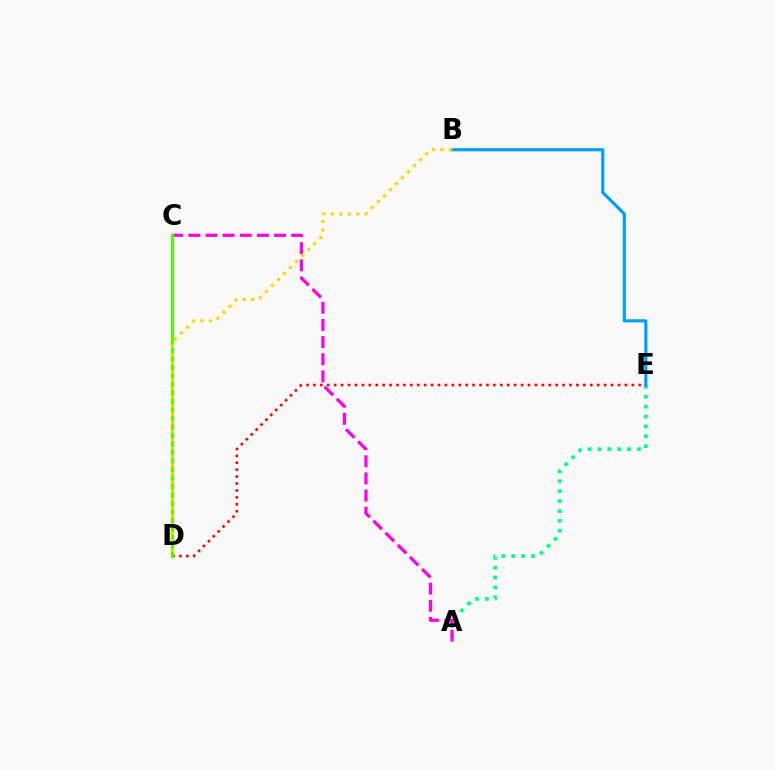{('D', 'E'): [{'color': '#ff0000', 'line_style': 'dotted', 'thickness': 1.88}], ('C', 'D'): [{'color': '#3700ff', 'line_style': 'dotted', 'thickness': 1.93}, {'color': '#4fff00', 'line_style': 'solid', 'thickness': 2.19}], ('A', 'E'): [{'color': '#00ff86', 'line_style': 'dotted', 'thickness': 2.68}], ('B', 'E'): [{'color': '#009eff', 'line_style': 'solid', 'thickness': 2.27}], ('A', 'C'): [{'color': '#ff00ed', 'line_style': 'dashed', 'thickness': 2.33}], ('B', 'D'): [{'color': '#ffd500', 'line_style': 'dotted', 'thickness': 2.31}]}